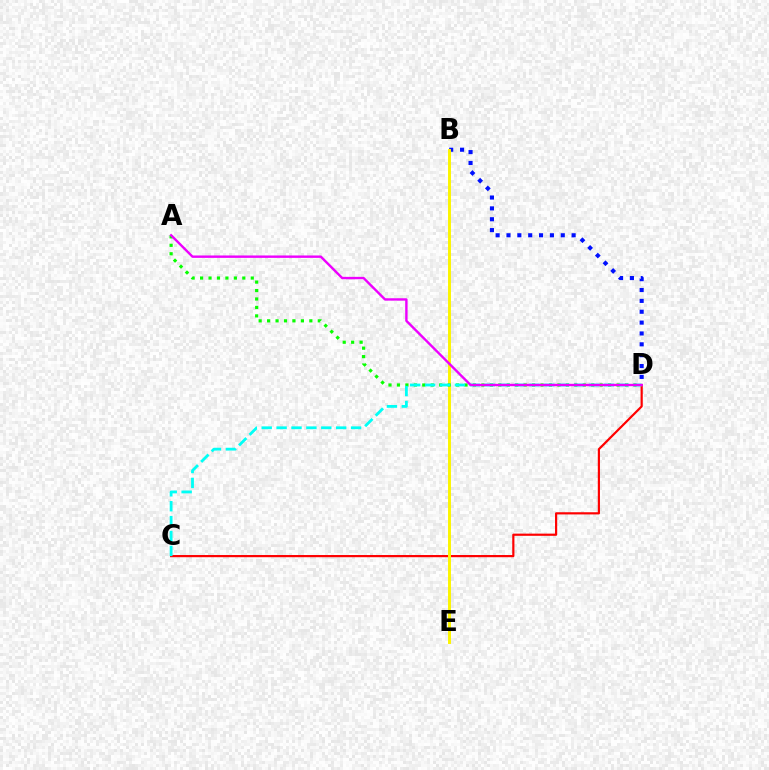{('B', 'D'): [{'color': '#0010ff', 'line_style': 'dotted', 'thickness': 2.95}], ('C', 'D'): [{'color': '#ff0000', 'line_style': 'solid', 'thickness': 1.58}, {'color': '#00fff6', 'line_style': 'dashed', 'thickness': 2.02}], ('B', 'E'): [{'color': '#fcf500', 'line_style': 'solid', 'thickness': 2.11}], ('A', 'D'): [{'color': '#08ff00', 'line_style': 'dotted', 'thickness': 2.29}, {'color': '#ee00ff', 'line_style': 'solid', 'thickness': 1.73}]}